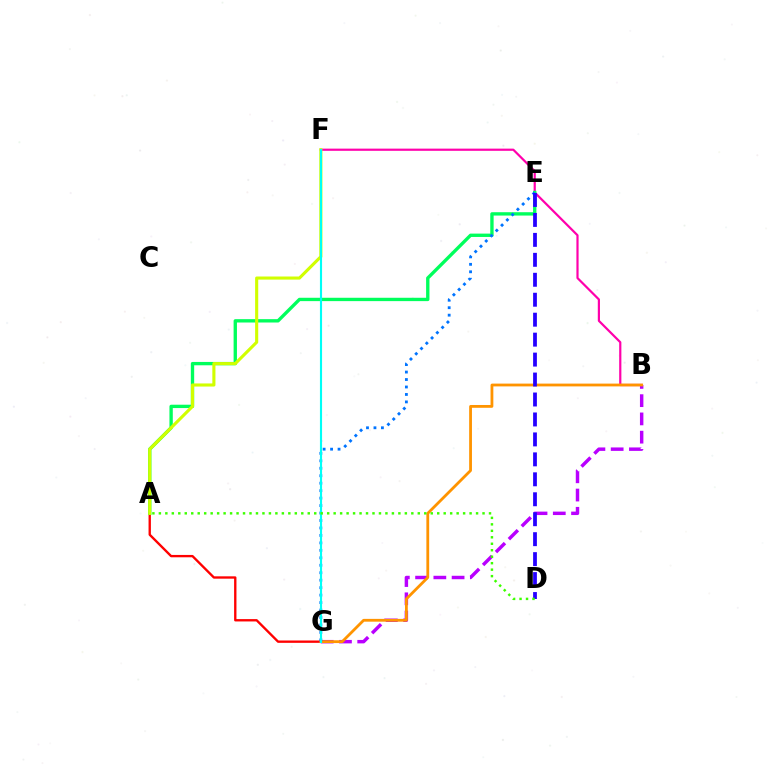{('B', 'F'): [{'color': '#ff00ac', 'line_style': 'solid', 'thickness': 1.58}], ('B', 'G'): [{'color': '#b900ff', 'line_style': 'dashed', 'thickness': 2.48}, {'color': '#ff9400', 'line_style': 'solid', 'thickness': 2.01}], ('A', 'G'): [{'color': '#ff0000', 'line_style': 'solid', 'thickness': 1.69}], ('A', 'E'): [{'color': '#00ff5c', 'line_style': 'solid', 'thickness': 2.41}], ('A', 'F'): [{'color': '#d1ff00', 'line_style': 'solid', 'thickness': 2.23}], ('E', 'G'): [{'color': '#0074ff', 'line_style': 'dotted', 'thickness': 2.03}], ('D', 'E'): [{'color': '#2500ff', 'line_style': 'dashed', 'thickness': 2.71}], ('F', 'G'): [{'color': '#00fff6', 'line_style': 'solid', 'thickness': 1.53}], ('A', 'D'): [{'color': '#3dff00', 'line_style': 'dotted', 'thickness': 1.76}]}